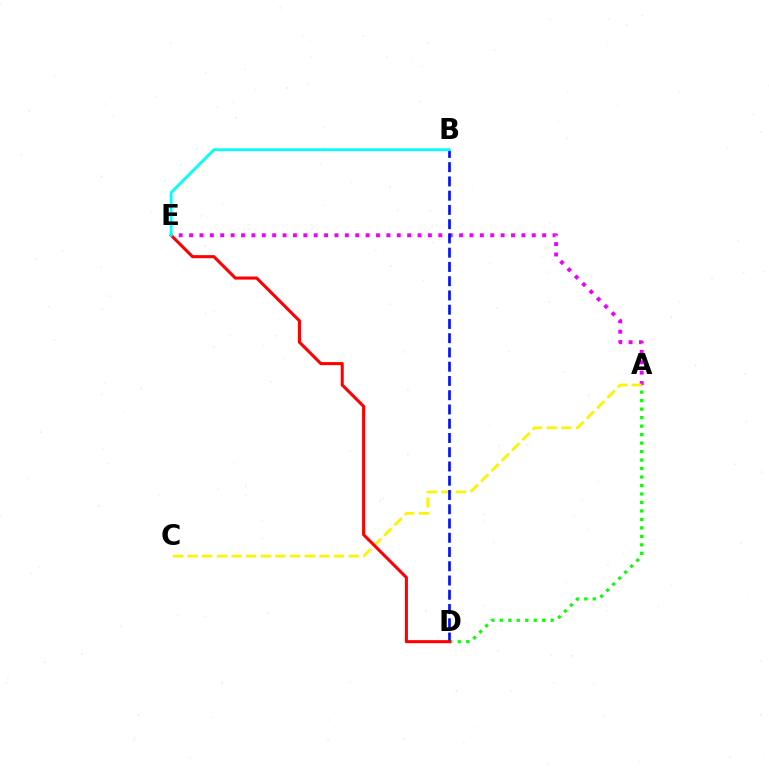{('A', 'E'): [{'color': '#ee00ff', 'line_style': 'dotted', 'thickness': 2.82}], ('A', 'C'): [{'color': '#fcf500', 'line_style': 'dashed', 'thickness': 1.99}], ('A', 'D'): [{'color': '#08ff00', 'line_style': 'dotted', 'thickness': 2.31}], ('B', 'D'): [{'color': '#0010ff', 'line_style': 'dashed', 'thickness': 1.94}], ('D', 'E'): [{'color': '#ff0000', 'line_style': 'solid', 'thickness': 2.2}], ('B', 'E'): [{'color': '#00fff6', 'line_style': 'solid', 'thickness': 2.01}]}